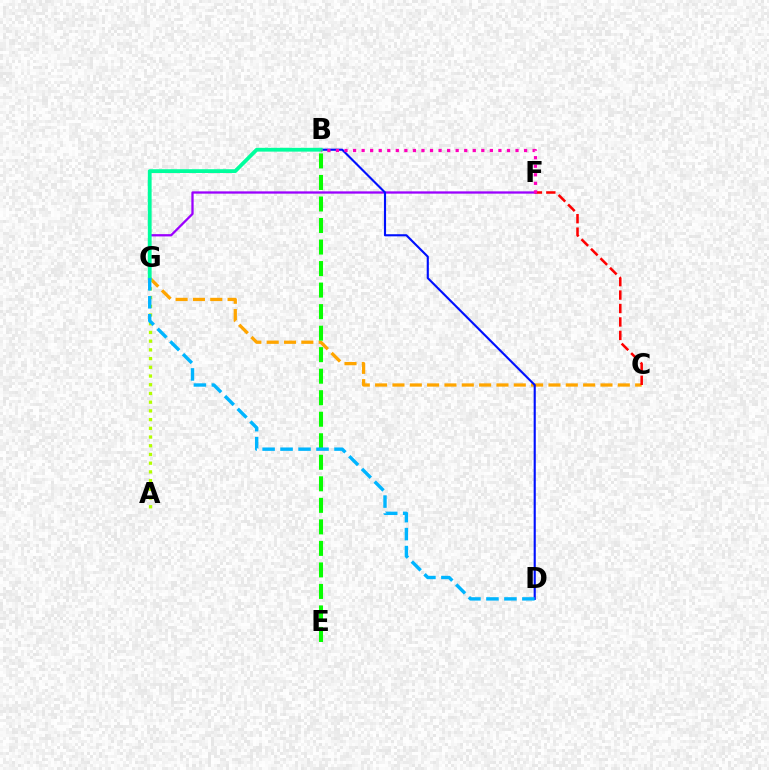{('C', 'G'): [{'color': '#ffa500', 'line_style': 'dashed', 'thickness': 2.35}], ('C', 'F'): [{'color': '#ff0000', 'line_style': 'dashed', 'thickness': 1.83}], ('F', 'G'): [{'color': '#9b00ff', 'line_style': 'solid', 'thickness': 1.65}], ('B', 'E'): [{'color': '#08ff00', 'line_style': 'dashed', 'thickness': 2.92}], ('B', 'D'): [{'color': '#0010ff', 'line_style': 'solid', 'thickness': 1.53}], ('A', 'G'): [{'color': '#b3ff00', 'line_style': 'dotted', 'thickness': 2.37}], ('B', 'G'): [{'color': '#00ff9d', 'line_style': 'solid', 'thickness': 2.73}], ('D', 'G'): [{'color': '#00b5ff', 'line_style': 'dashed', 'thickness': 2.44}], ('B', 'F'): [{'color': '#ff00bd', 'line_style': 'dotted', 'thickness': 2.32}]}